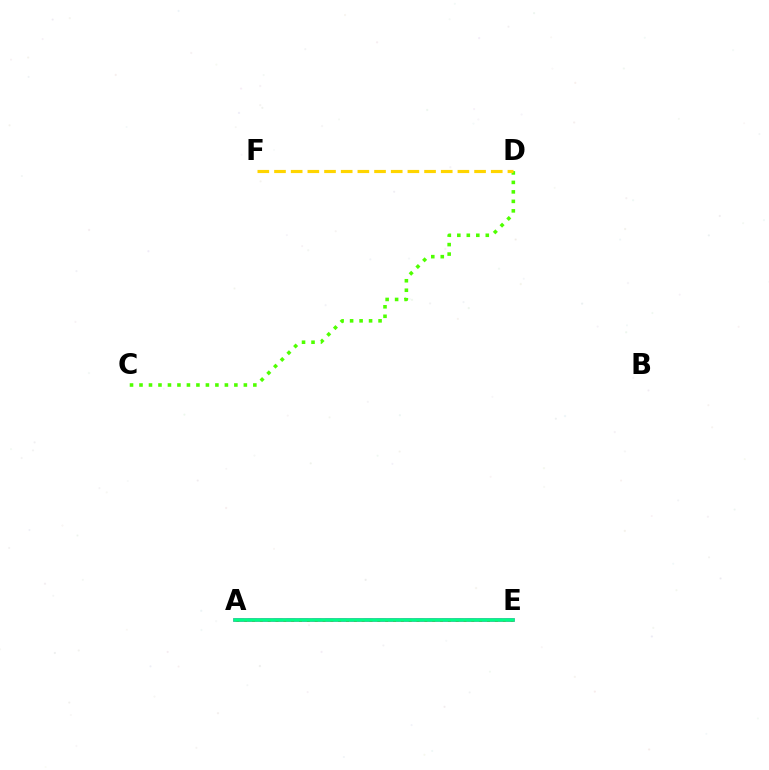{('C', 'D'): [{'color': '#4fff00', 'line_style': 'dotted', 'thickness': 2.58}], ('A', 'E'): [{'color': '#009eff', 'line_style': 'dashed', 'thickness': 1.74}, {'color': '#3700ff', 'line_style': 'dashed', 'thickness': 1.75}, {'color': '#ff00ed', 'line_style': 'solid', 'thickness': 2.6}, {'color': '#ff0000', 'line_style': 'dotted', 'thickness': 2.13}, {'color': '#00ff86', 'line_style': 'solid', 'thickness': 2.61}], ('D', 'F'): [{'color': '#ffd500', 'line_style': 'dashed', 'thickness': 2.26}]}